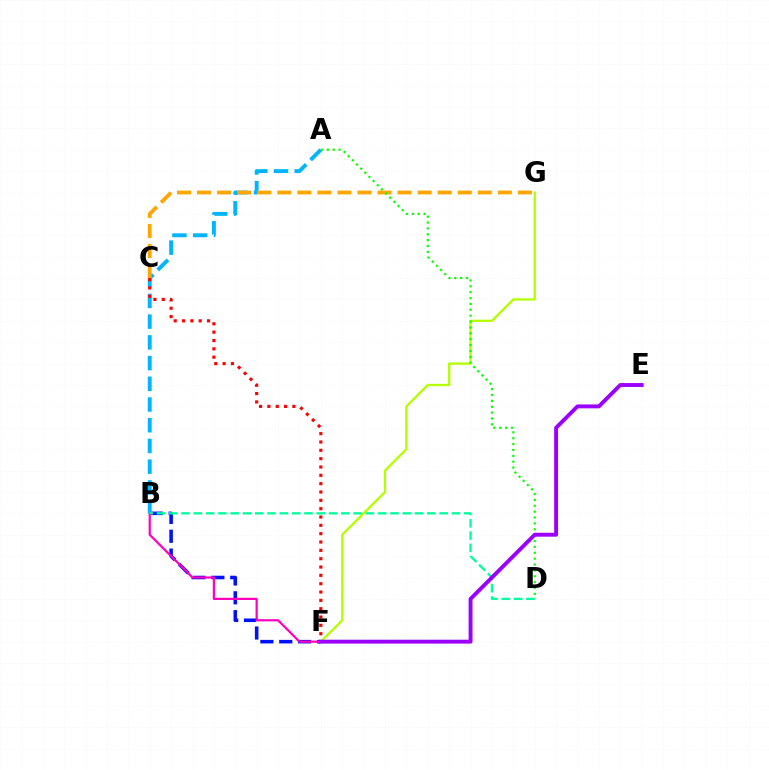{('B', 'F'): [{'color': '#0010ff', 'line_style': 'dashed', 'thickness': 2.56}, {'color': '#ff00bd', 'line_style': 'solid', 'thickness': 1.59}], ('F', 'G'): [{'color': '#b3ff00', 'line_style': 'solid', 'thickness': 1.66}], ('A', 'B'): [{'color': '#00b5ff', 'line_style': 'dashed', 'thickness': 2.81}], ('C', 'F'): [{'color': '#ff0000', 'line_style': 'dotted', 'thickness': 2.26}], ('C', 'G'): [{'color': '#ffa500', 'line_style': 'dashed', 'thickness': 2.72}], ('A', 'D'): [{'color': '#08ff00', 'line_style': 'dotted', 'thickness': 1.6}], ('B', 'D'): [{'color': '#00ff9d', 'line_style': 'dashed', 'thickness': 1.67}], ('E', 'F'): [{'color': '#9b00ff', 'line_style': 'solid', 'thickness': 2.81}]}